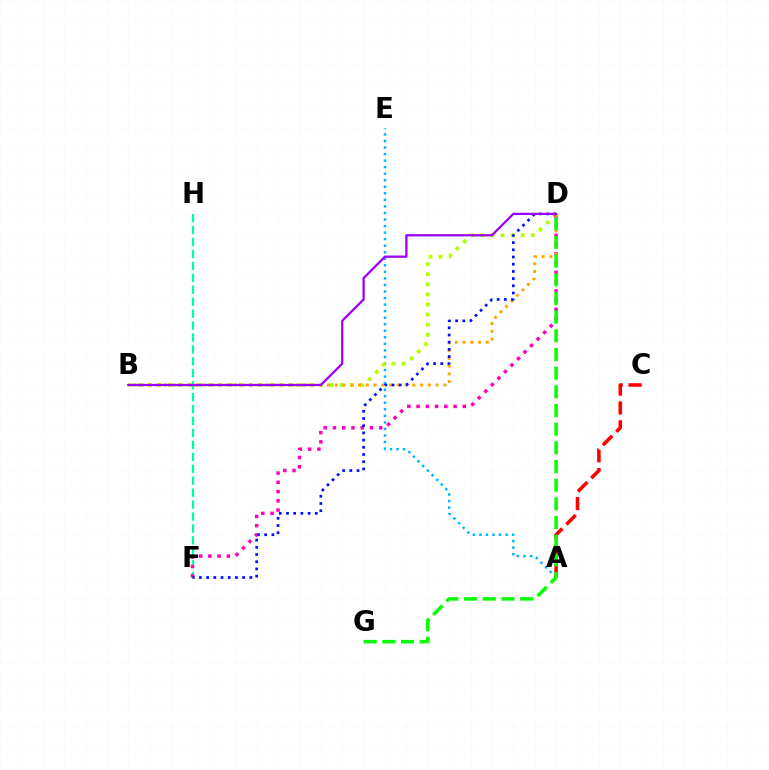{('F', 'H'): [{'color': '#00ff9d', 'line_style': 'dashed', 'thickness': 1.62}], ('A', 'E'): [{'color': '#00b5ff', 'line_style': 'dotted', 'thickness': 1.78}], ('B', 'D'): [{'color': '#b3ff00', 'line_style': 'dotted', 'thickness': 2.75}, {'color': '#ffa500', 'line_style': 'dotted', 'thickness': 2.11}, {'color': '#9b00ff', 'line_style': 'solid', 'thickness': 1.63}], ('A', 'C'): [{'color': '#ff0000', 'line_style': 'dashed', 'thickness': 2.57}], ('D', 'F'): [{'color': '#ff00bd', 'line_style': 'dotted', 'thickness': 2.51}, {'color': '#0010ff', 'line_style': 'dotted', 'thickness': 1.96}], ('D', 'G'): [{'color': '#08ff00', 'line_style': 'dashed', 'thickness': 2.54}]}